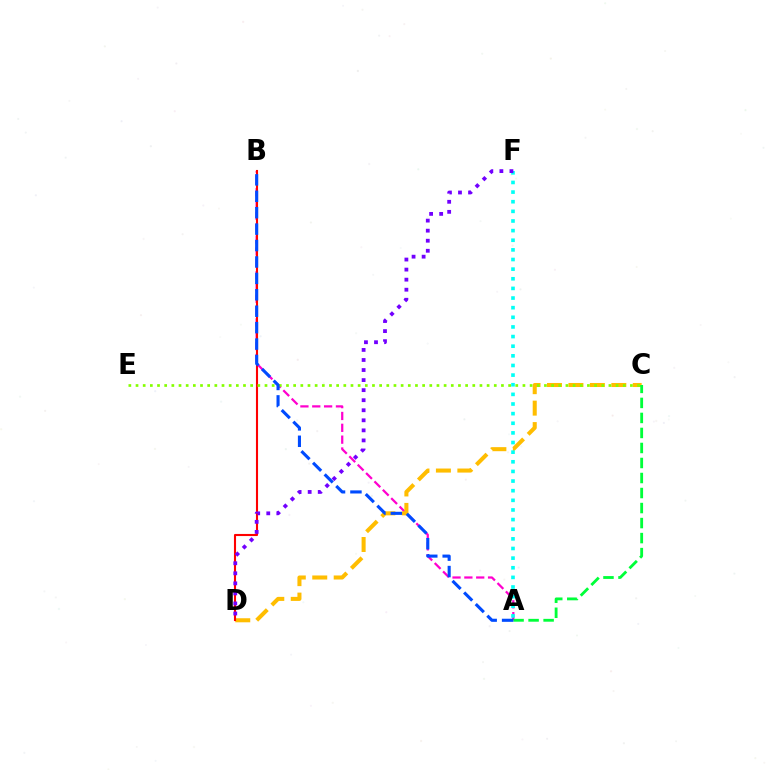{('A', 'B'): [{'color': '#ff00cf', 'line_style': 'dashed', 'thickness': 1.61}, {'color': '#004bff', 'line_style': 'dashed', 'thickness': 2.23}], ('C', 'D'): [{'color': '#ffbd00', 'line_style': 'dashed', 'thickness': 2.91}], ('B', 'D'): [{'color': '#ff0000', 'line_style': 'solid', 'thickness': 1.52}], ('C', 'E'): [{'color': '#84ff00', 'line_style': 'dotted', 'thickness': 1.95}], ('A', 'F'): [{'color': '#00fff6', 'line_style': 'dotted', 'thickness': 2.62}], ('A', 'C'): [{'color': '#00ff39', 'line_style': 'dashed', 'thickness': 2.04}], ('D', 'F'): [{'color': '#7200ff', 'line_style': 'dotted', 'thickness': 2.73}]}